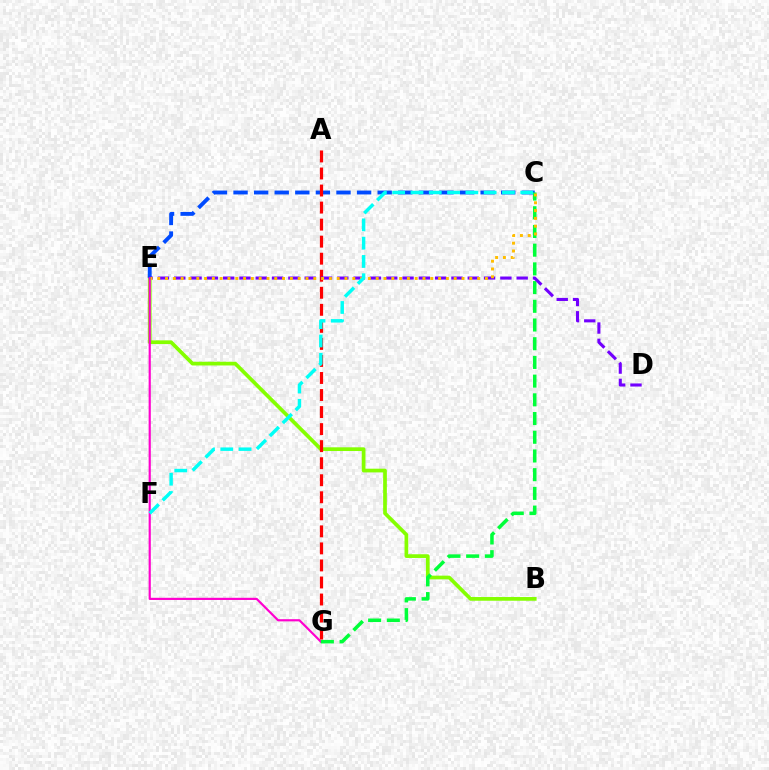{('B', 'E'): [{'color': '#84ff00', 'line_style': 'solid', 'thickness': 2.67}], ('C', 'E'): [{'color': '#004bff', 'line_style': 'dashed', 'thickness': 2.8}, {'color': '#ffbd00', 'line_style': 'dotted', 'thickness': 2.12}], ('E', 'G'): [{'color': '#ff00cf', 'line_style': 'solid', 'thickness': 1.57}], ('C', 'G'): [{'color': '#00ff39', 'line_style': 'dashed', 'thickness': 2.54}], ('A', 'G'): [{'color': '#ff0000', 'line_style': 'dashed', 'thickness': 2.31}], ('D', 'E'): [{'color': '#7200ff', 'line_style': 'dashed', 'thickness': 2.22}], ('C', 'F'): [{'color': '#00fff6', 'line_style': 'dashed', 'thickness': 2.49}]}